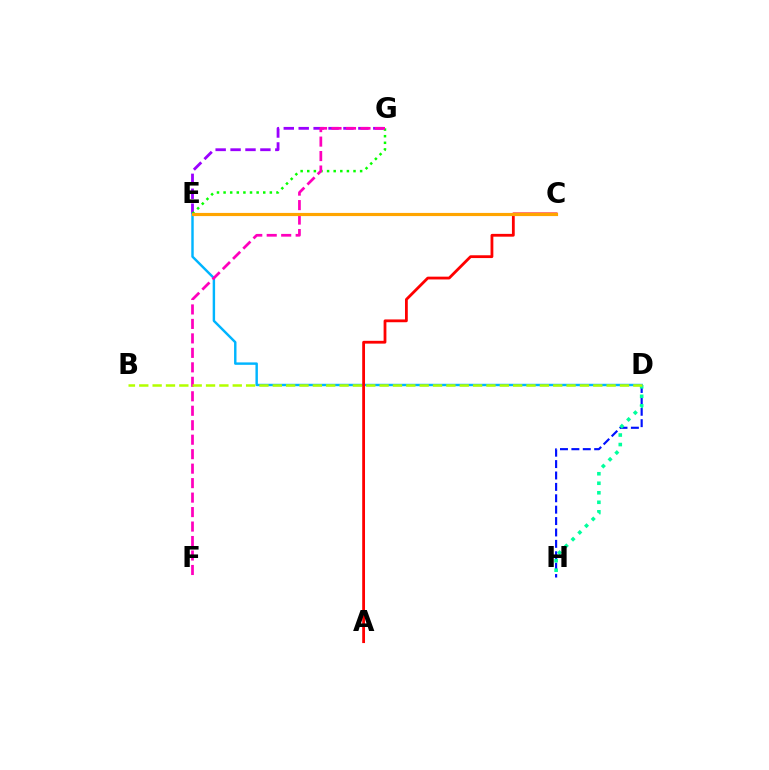{('D', 'H'): [{'color': '#0010ff', 'line_style': 'dashed', 'thickness': 1.55}, {'color': '#00ff9d', 'line_style': 'dotted', 'thickness': 2.59}], ('E', 'G'): [{'color': '#9b00ff', 'line_style': 'dashed', 'thickness': 2.03}, {'color': '#08ff00', 'line_style': 'dotted', 'thickness': 1.8}], ('D', 'E'): [{'color': '#00b5ff', 'line_style': 'solid', 'thickness': 1.75}], ('A', 'C'): [{'color': '#ff0000', 'line_style': 'solid', 'thickness': 2.02}], ('F', 'G'): [{'color': '#ff00bd', 'line_style': 'dashed', 'thickness': 1.97}], ('B', 'D'): [{'color': '#b3ff00', 'line_style': 'dashed', 'thickness': 1.81}], ('C', 'E'): [{'color': '#ffa500', 'line_style': 'solid', 'thickness': 2.27}]}